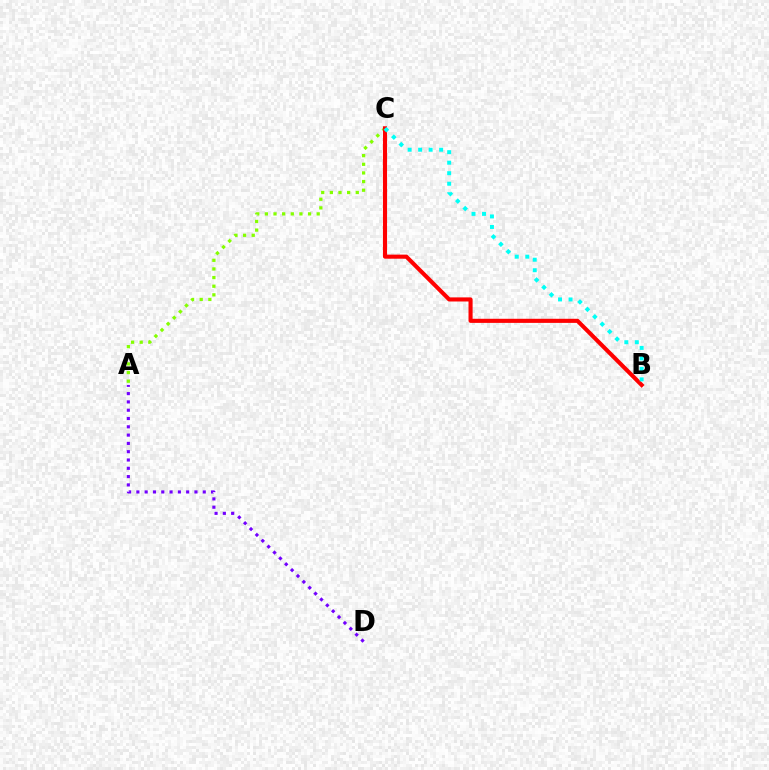{('A', 'C'): [{'color': '#84ff00', 'line_style': 'dotted', 'thickness': 2.35}], ('A', 'D'): [{'color': '#7200ff', 'line_style': 'dotted', 'thickness': 2.25}], ('B', 'C'): [{'color': '#ff0000', 'line_style': 'solid', 'thickness': 2.95}, {'color': '#00fff6', 'line_style': 'dotted', 'thickness': 2.85}]}